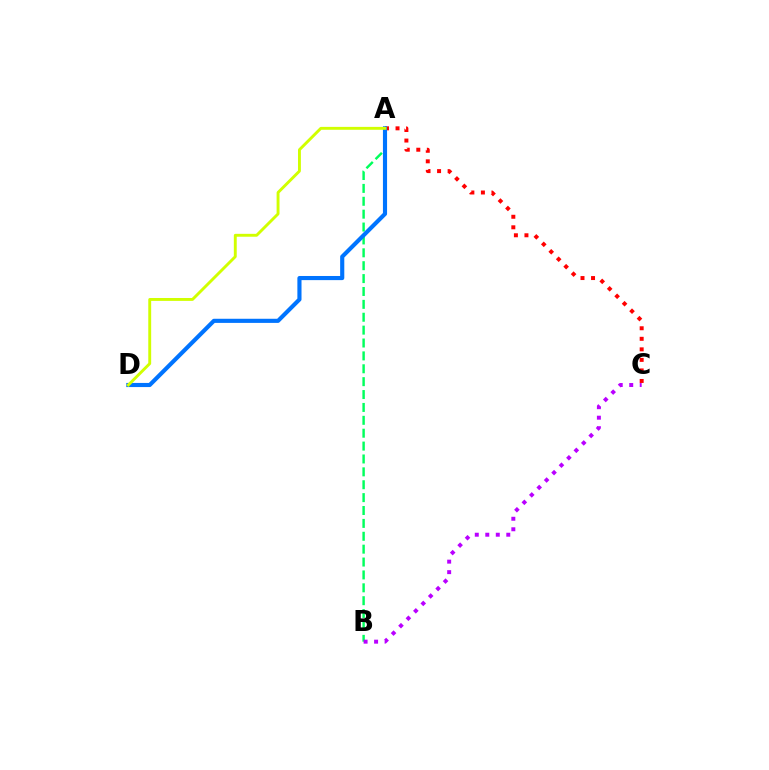{('A', 'C'): [{'color': '#ff0000', 'line_style': 'dotted', 'thickness': 2.86}], ('A', 'B'): [{'color': '#00ff5c', 'line_style': 'dashed', 'thickness': 1.75}], ('A', 'D'): [{'color': '#0074ff', 'line_style': 'solid', 'thickness': 2.97}, {'color': '#d1ff00', 'line_style': 'solid', 'thickness': 2.09}], ('B', 'C'): [{'color': '#b900ff', 'line_style': 'dotted', 'thickness': 2.85}]}